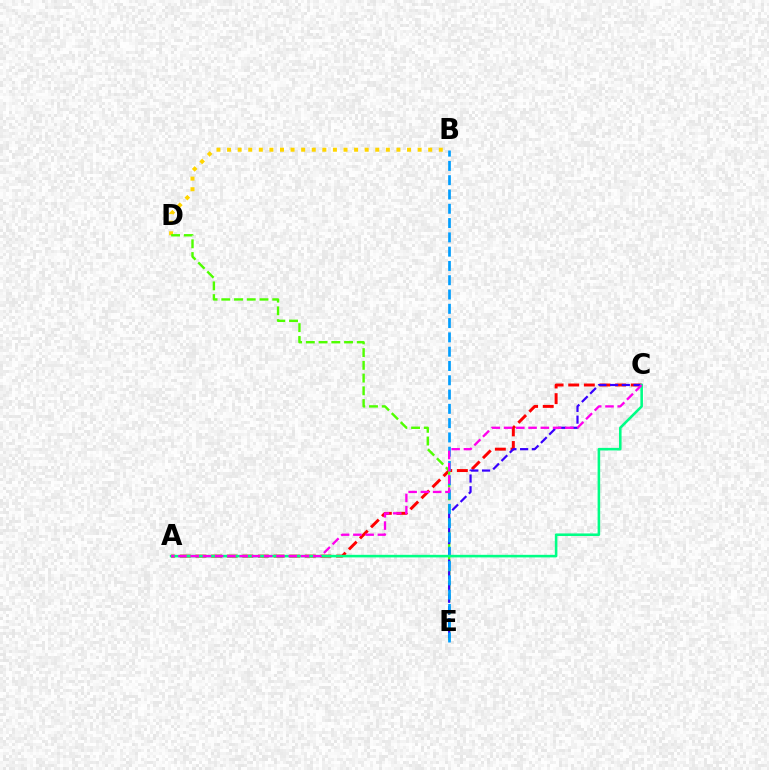{('A', 'C'): [{'color': '#ff0000', 'line_style': 'dashed', 'thickness': 2.12}, {'color': '#00ff86', 'line_style': 'solid', 'thickness': 1.85}, {'color': '#ff00ed', 'line_style': 'dashed', 'thickness': 1.66}], ('B', 'D'): [{'color': '#ffd500', 'line_style': 'dotted', 'thickness': 2.88}], ('D', 'E'): [{'color': '#4fff00', 'line_style': 'dashed', 'thickness': 1.73}], ('C', 'E'): [{'color': '#3700ff', 'line_style': 'dashed', 'thickness': 1.59}], ('B', 'E'): [{'color': '#009eff', 'line_style': 'dashed', 'thickness': 1.94}]}